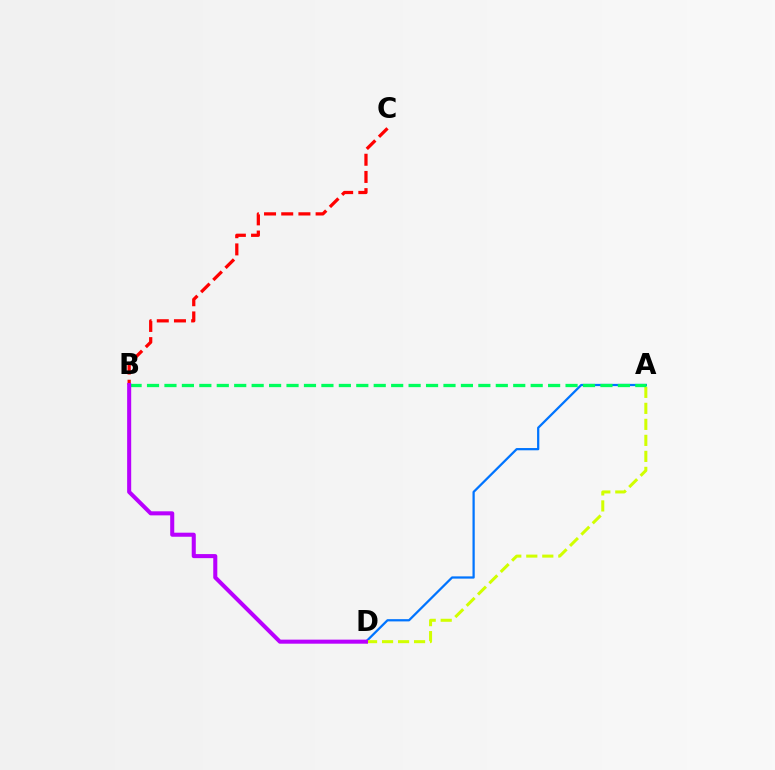{('A', 'D'): [{'color': '#0074ff', 'line_style': 'solid', 'thickness': 1.62}, {'color': '#d1ff00', 'line_style': 'dashed', 'thickness': 2.17}], ('B', 'C'): [{'color': '#ff0000', 'line_style': 'dashed', 'thickness': 2.33}], ('A', 'B'): [{'color': '#00ff5c', 'line_style': 'dashed', 'thickness': 2.37}], ('B', 'D'): [{'color': '#b900ff', 'line_style': 'solid', 'thickness': 2.92}]}